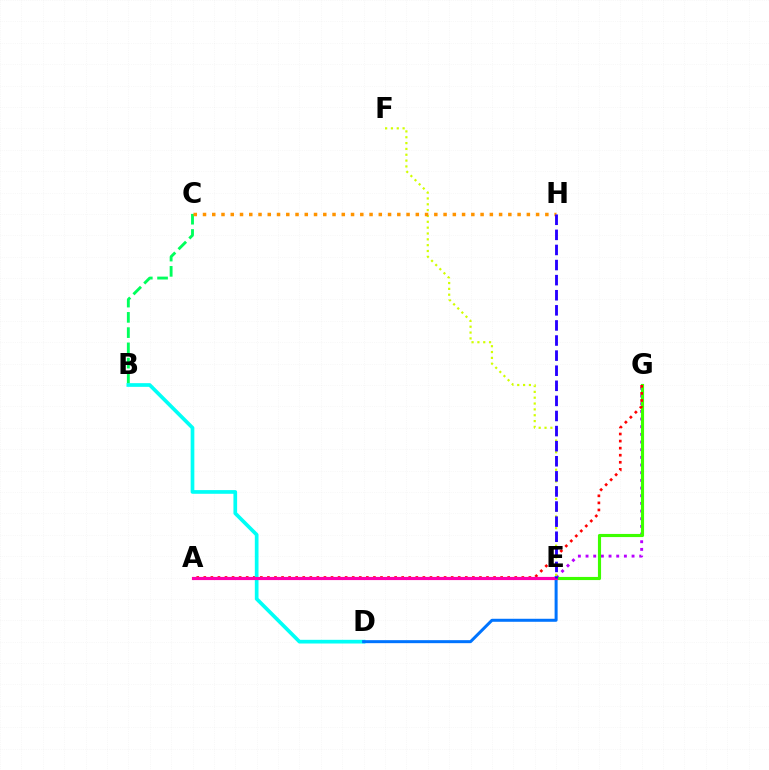{('E', 'G'): [{'color': '#b900ff', 'line_style': 'dotted', 'thickness': 2.08}, {'color': '#3dff00', 'line_style': 'solid', 'thickness': 2.25}], ('B', 'C'): [{'color': '#00ff5c', 'line_style': 'dashed', 'thickness': 2.07}], ('A', 'G'): [{'color': '#ff0000', 'line_style': 'dotted', 'thickness': 1.92}], ('B', 'D'): [{'color': '#00fff6', 'line_style': 'solid', 'thickness': 2.66}], ('E', 'F'): [{'color': '#d1ff00', 'line_style': 'dotted', 'thickness': 1.59}], ('C', 'H'): [{'color': '#ff9400', 'line_style': 'dotted', 'thickness': 2.51}], ('D', 'E'): [{'color': '#0074ff', 'line_style': 'solid', 'thickness': 2.16}], ('A', 'E'): [{'color': '#ff00ac', 'line_style': 'solid', 'thickness': 2.28}], ('E', 'H'): [{'color': '#2500ff', 'line_style': 'dashed', 'thickness': 2.05}]}